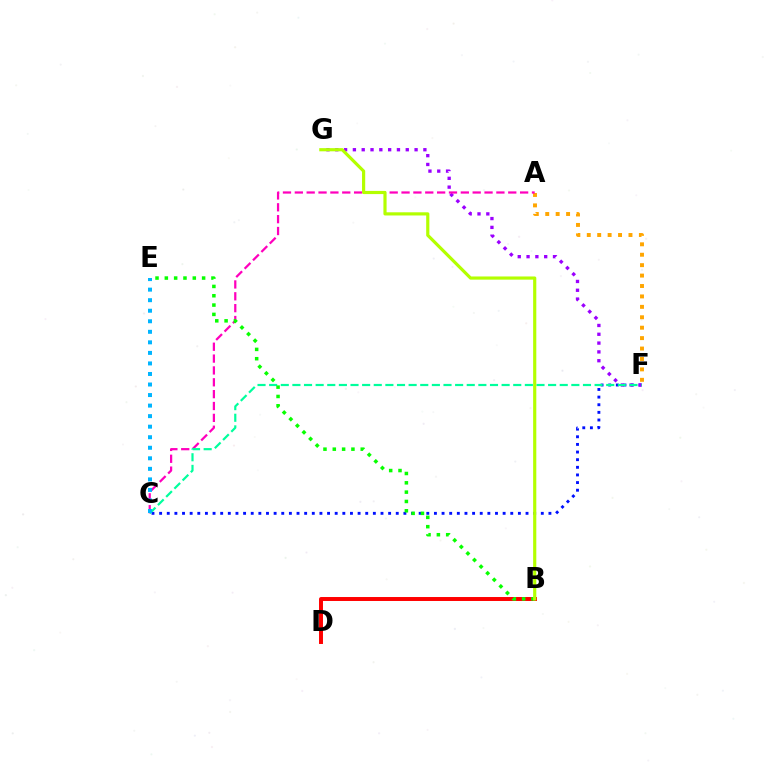{('C', 'F'): [{'color': '#0010ff', 'line_style': 'dotted', 'thickness': 2.07}, {'color': '#00ff9d', 'line_style': 'dashed', 'thickness': 1.58}], ('F', 'G'): [{'color': '#9b00ff', 'line_style': 'dotted', 'thickness': 2.39}], ('A', 'F'): [{'color': '#ffa500', 'line_style': 'dotted', 'thickness': 2.83}], ('B', 'D'): [{'color': '#ff0000', 'line_style': 'solid', 'thickness': 2.84}], ('A', 'C'): [{'color': '#ff00bd', 'line_style': 'dashed', 'thickness': 1.61}], ('B', 'E'): [{'color': '#08ff00', 'line_style': 'dotted', 'thickness': 2.53}], ('C', 'E'): [{'color': '#00b5ff', 'line_style': 'dotted', 'thickness': 2.86}], ('B', 'G'): [{'color': '#b3ff00', 'line_style': 'solid', 'thickness': 2.28}]}